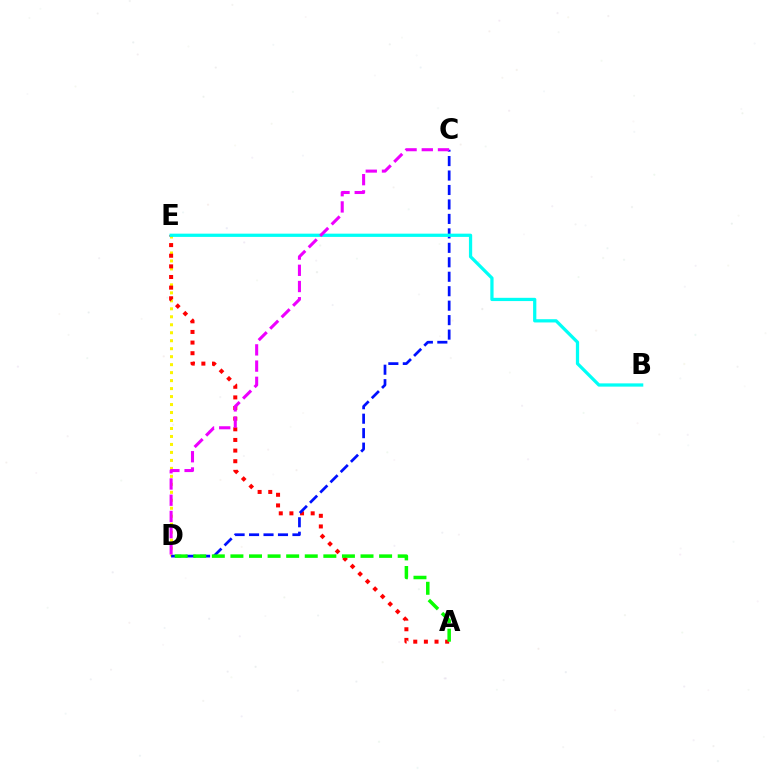{('D', 'E'): [{'color': '#fcf500', 'line_style': 'dotted', 'thickness': 2.17}], ('A', 'E'): [{'color': '#ff0000', 'line_style': 'dotted', 'thickness': 2.89}], ('C', 'D'): [{'color': '#0010ff', 'line_style': 'dashed', 'thickness': 1.96}, {'color': '#ee00ff', 'line_style': 'dashed', 'thickness': 2.2}], ('B', 'E'): [{'color': '#00fff6', 'line_style': 'solid', 'thickness': 2.34}], ('A', 'D'): [{'color': '#08ff00', 'line_style': 'dashed', 'thickness': 2.52}]}